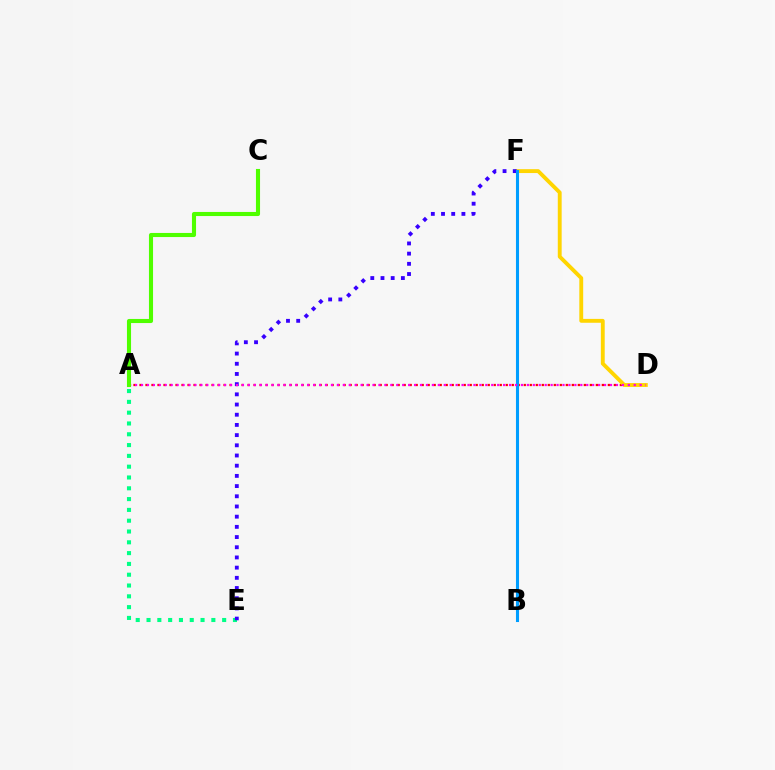{('A', 'E'): [{'color': '#00ff86', 'line_style': 'dotted', 'thickness': 2.94}], ('A', 'D'): [{'color': '#ff0000', 'line_style': 'dotted', 'thickness': 1.63}, {'color': '#ff00ed', 'line_style': 'dotted', 'thickness': 1.61}], ('D', 'F'): [{'color': '#ffd500', 'line_style': 'solid', 'thickness': 2.78}], ('E', 'F'): [{'color': '#3700ff', 'line_style': 'dotted', 'thickness': 2.77}], ('B', 'F'): [{'color': '#009eff', 'line_style': 'solid', 'thickness': 2.21}], ('A', 'C'): [{'color': '#4fff00', 'line_style': 'solid', 'thickness': 2.95}]}